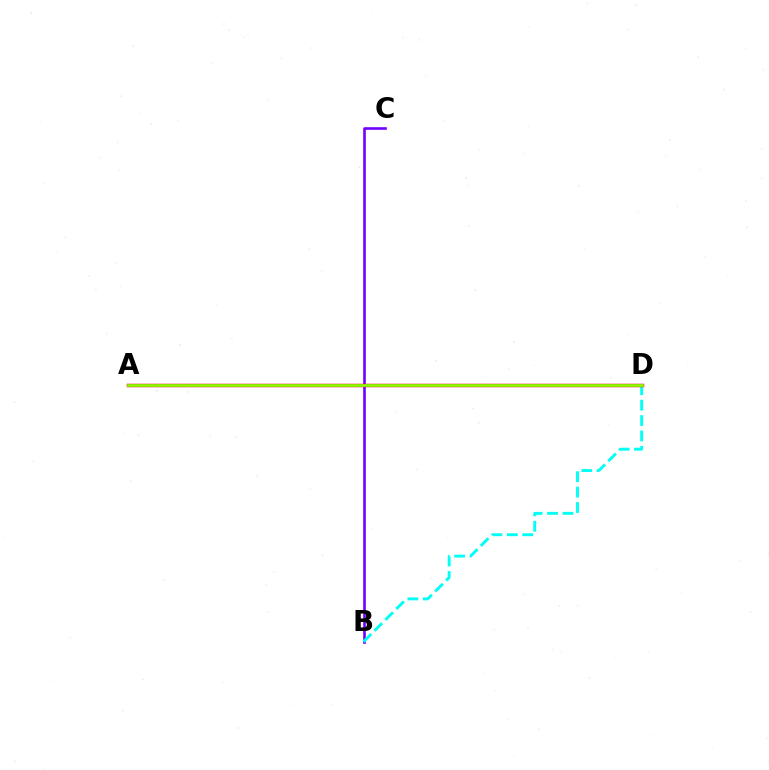{('B', 'C'): [{'color': '#7200ff', 'line_style': 'solid', 'thickness': 1.88}], ('B', 'D'): [{'color': '#00fff6', 'line_style': 'dashed', 'thickness': 2.09}], ('A', 'D'): [{'color': '#ff0000', 'line_style': 'solid', 'thickness': 2.51}, {'color': '#84ff00', 'line_style': 'solid', 'thickness': 1.98}]}